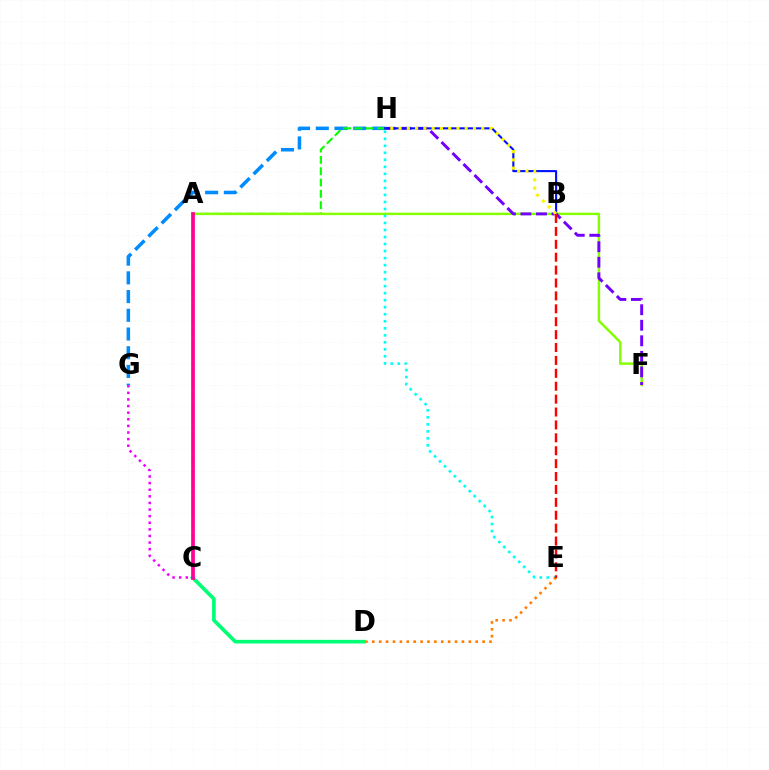{('G', 'H'): [{'color': '#008cff', 'line_style': 'dashed', 'thickness': 2.54}], ('A', 'H'): [{'color': '#08ff00', 'line_style': 'dashed', 'thickness': 1.54}], ('A', 'F'): [{'color': '#84ff00', 'line_style': 'solid', 'thickness': 1.76}], ('F', 'H'): [{'color': '#7200ff', 'line_style': 'dashed', 'thickness': 2.11}], ('E', 'H'): [{'color': '#00fff6', 'line_style': 'dotted', 'thickness': 1.91}], ('D', 'E'): [{'color': '#ff7c00', 'line_style': 'dotted', 'thickness': 1.87}], ('B', 'H'): [{'color': '#0010ff', 'line_style': 'solid', 'thickness': 1.51}, {'color': '#fcf500', 'line_style': 'dotted', 'thickness': 2.25}], ('C', 'D'): [{'color': '#00ff74', 'line_style': 'solid', 'thickness': 2.63}], ('A', 'C'): [{'color': '#ff0094', 'line_style': 'solid', 'thickness': 2.67}], ('C', 'G'): [{'color': '#ee00ff', 'line_style': 'dotted', 'thickness': 1.8}], ('B', 'E'): [{'color': '#ff0000', 'line_style': 'dashed', 'thickness': 1.75}]}